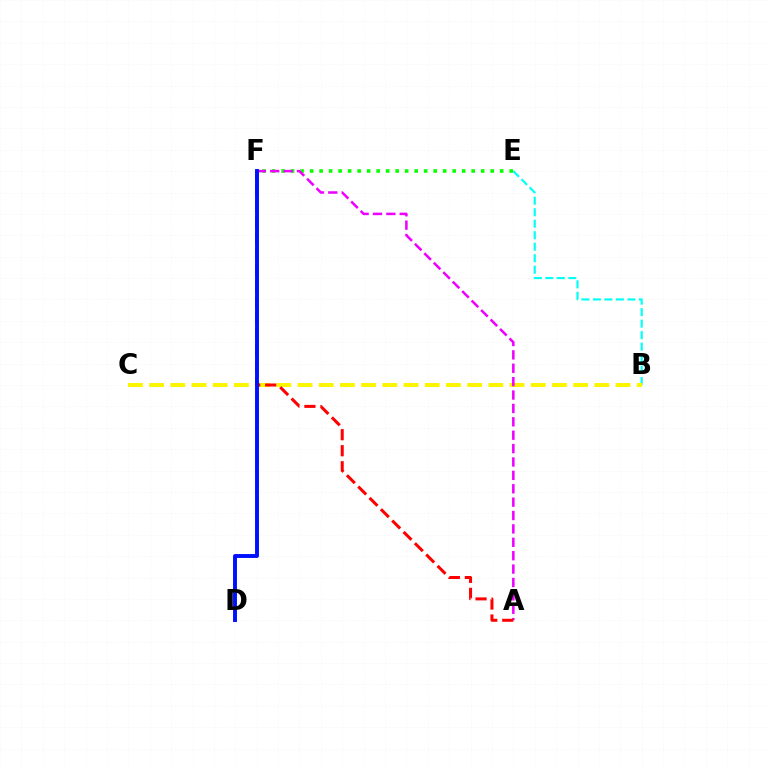{('B', 'E'): [{'color': '#00fff6', 'line_style': 'dashed', 'thickness': 1.56}], ('E', 'F'): [{'color': '#08ff00', 'line_style': 'dotted', 'thickness': 2.58}], ('B', 'C'): [{'color': '#fcf500', 'line_style': 'dashed', 'thickness': 2.88}], ('A', 'F'): [{'color': '#ee00ff', 'line_style': 'dashed', 'thickness': 1.82}, {'color': '#ff0000', 'line_style': 'dashed', 'thickness': 2.18}], ('D', 'F'): [{'color': '#0010ff', 'line_style': 'solid', 'thickness': 2.82}]}